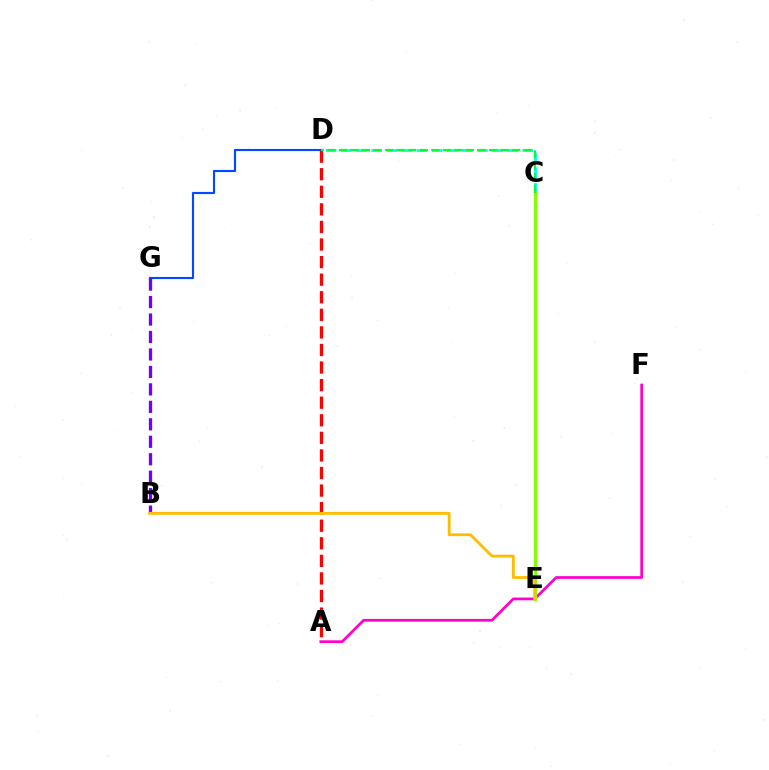{('D', 'G'): [{'color': '#004bff', 'line_style': 'solid', 'thickness': 1.54}], ('C', 'D'): [{'color': '#00fff6', 'line_style': 'dashed', 'thickness': 2.05}, {'color': '#00ff39', 'line_style': 'dashed', 'thickness': 1.57}], ('A', 'F'): [{'color': '#ff00cf', 'line_style': 'solid', 'thickness': 1.96}], ('B', 'G'): [{'color': '#7200ff', 'line_style': 'dashed', 'thickness': 2.37}], ('C', 'E'): [{'color': '#84ff00', 'line_style': 'solid', 'thickness': 2.49}], ('A', 'D'): [{'color': '#ff0000', 'line_style': 'dashed', 'thickness': 2.39}], ('B', 'E'): [{'color': '#ffbd00', 'line_style': 'solid', 'thickness': 2.04}]}